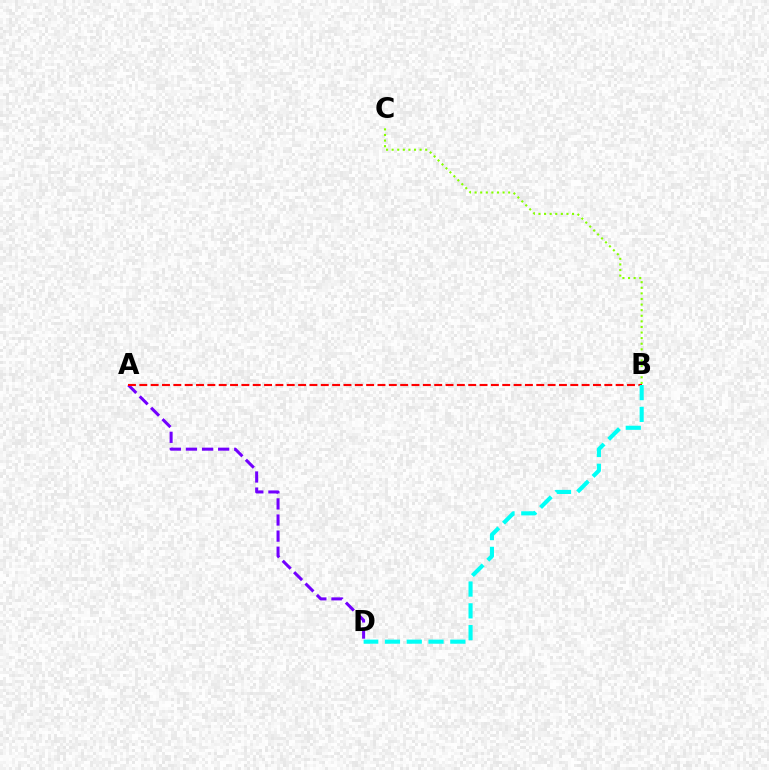{('A', 'D'): [{'color': '#7200ff', 'line_style': 'dashed', 'thickness': 2.19}], ('A', 'B'): [{'color': '#ff0000', 'line_style': 'dashed', 'thickness': 1.54}], ('B', 'D'): [{'color': '#00fff6', 'line_style': 'dashed', 'thickness': 2.96}], ('B', 'C'): [{'color': '#84ff00', 'line_style': 'dotted', 'thickness': 1.52}]}